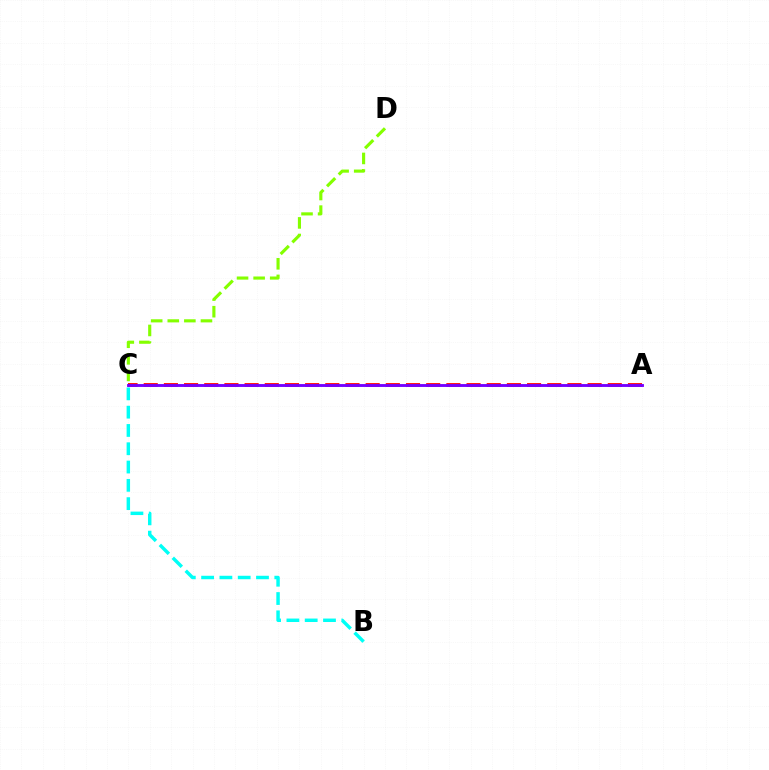{('C', 'D'): [{'color': '#84ff00', 'line_style': 'dashed', 'thickness': 2.25}], ('A', 'C'): [{'color': '#ff0000', 'line_style': 'dashed', 'thickness': 2.74}, {'color': '#7200ff', 'line_style': 'solid', 'thickness': 2.06}], ('B', 'C'): [{'color': '#00fff6', 'line_style': 'dashed', 'thickness': 2.49}]}